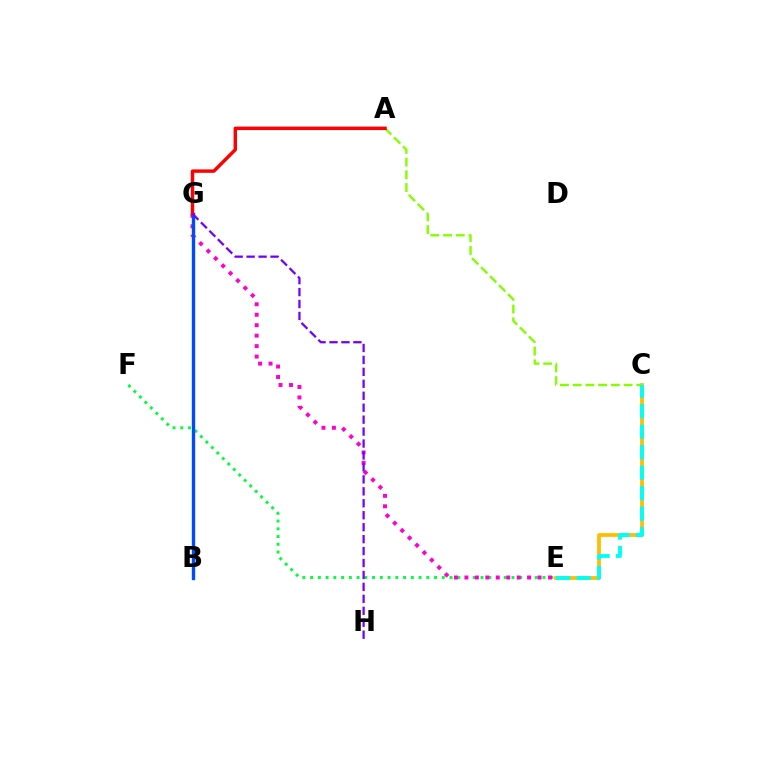{('C', 'E'): [{'color': '#ffbd00', 'line_style': 'solid', 'thickness': 2.72}, {'color': '#00fff6', 'line_style': 'dashed', 'thickness': 2.78}], ('A', 'C'): [{'color': '#84ff00', 'line_style': 'dashed', 'thickness': 1.73}], ('E', 'F'): [{'color': '#00ff39', 'line_style': 'dotted', 'thickness': 2.1}], ('E', 'G'): [{'color': '#ff00cf', 'line_style': 'dotted', 'thickness': 2.84}], ('B', 'G'): [{'color': '#004bff', 'line_style': 'solid', 'thickness': 2.42}], ('A', 'G'): [{'color': '#ff0000', 'line_style': 'solid', 'thickness': 2.48}], ('G', 'H'): [{'color': '#7200ff', 'line_style': 'dashed', 'thickness': 1.62}]}